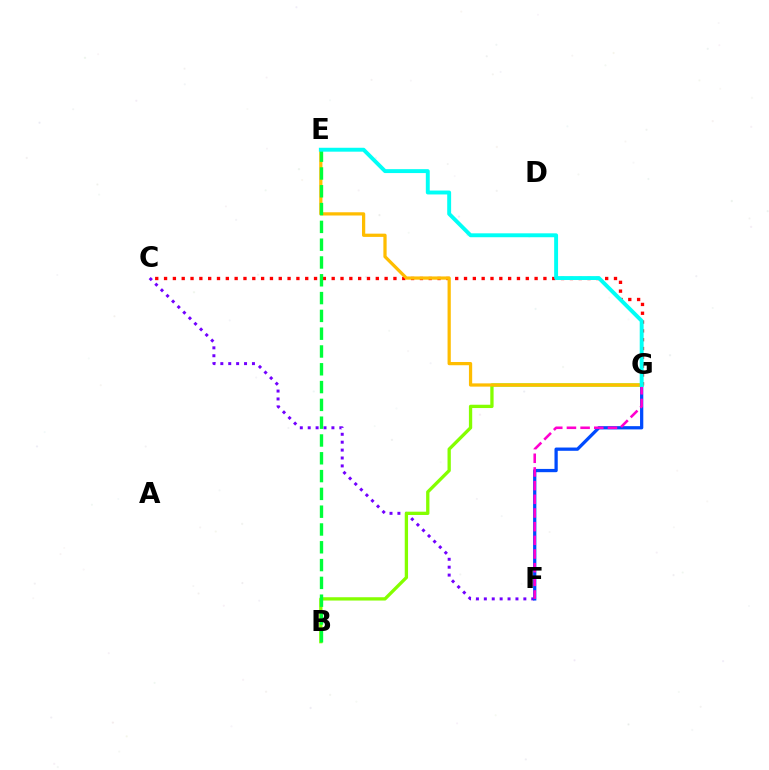{('C', 'F'): [{'color': '#7200ff', 'line_style': 'dotted', 'thickness': 2.15}], ('C', 'G'): [{'color': '#ff0000', 'line_style': 'dotted', 'thickness': 2.4}], ('B', 'G'): [{'color': '#84ff00', 'line_style': 'solid', 'thickness': 2.38}], ('F', 'G'): [{'color': '#004bff', 'line_style': 'solid', 'thickness': 2.35}, {'color': '#ff00cf', 'line_style': 'dashed', 'thickness': 1.86}], ('E', 'G'): [{'color': '#ffbd00', 'line_style': 'solid', 'thickness': 2.33}, {'color': '#00fff6', 'line_style': 'solid', 'thickness': 2.81}], ('B', 'E'): [{'color': '#00ff39', 'line_style': 'dashed', 'thickness': 2.42}]}